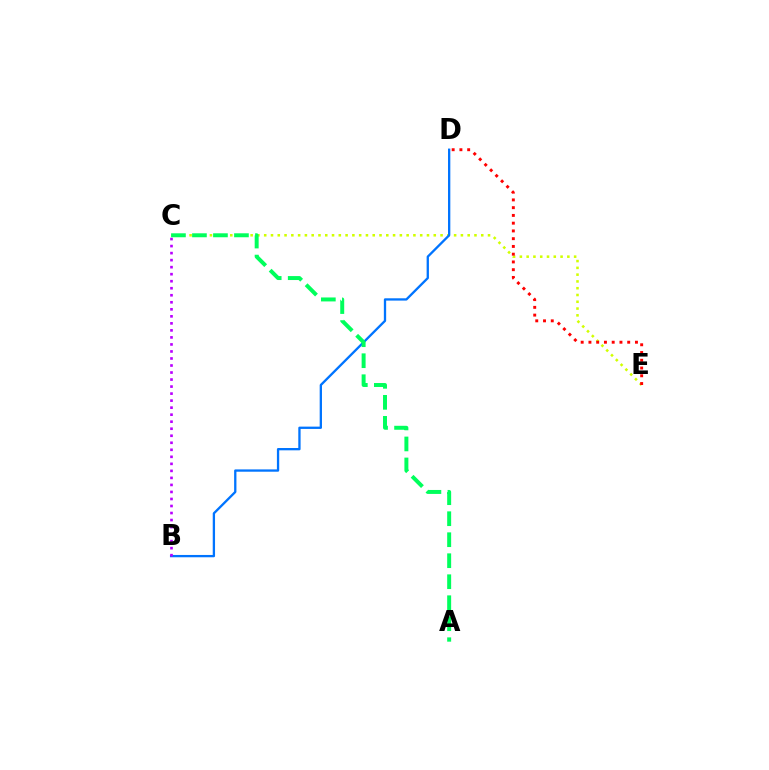{('C', 'E'): [{'color': '#d1ff00', 'line_style': 'dotted', 'thickness': 1.84}], ('B', 'D'): [{'color': '#0074ff', 'line_style': 'solid', 'thickness': 1.66}], ('D', 'E'): [{'color': '#ff0000', 'line_style': 'dotted', 'thickness': 2.11}], ('B', 'C'): [{'color': '#b900ff', 'line_style': 'dotted', 'thickness': 1.91}], ('A', 'C'): [{'color': '#00ff5c', 'line_style': 'dashed', 'thickness': 2.85}]}